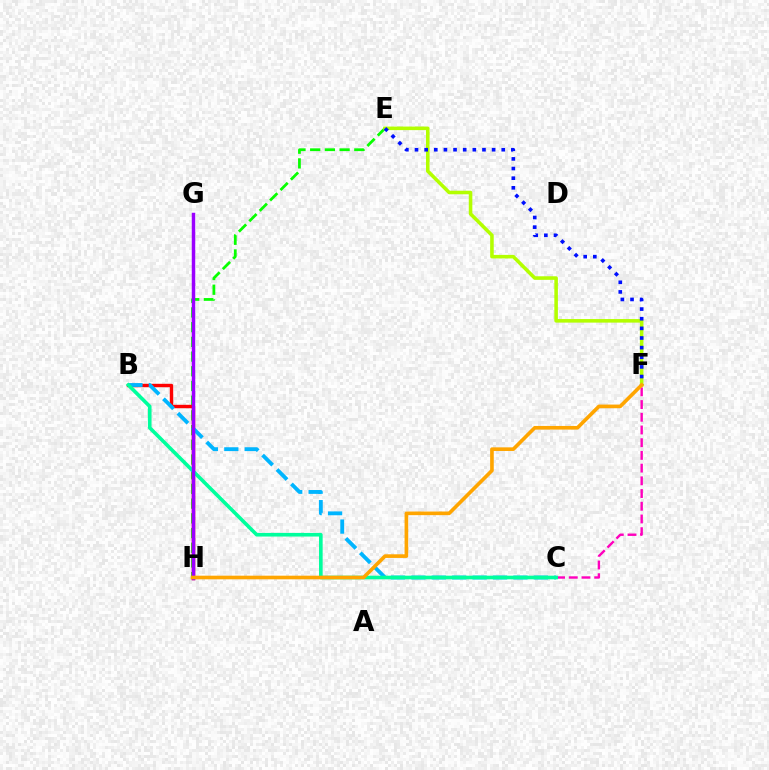{('E', 'H'): [{'color': '#08ff00', 'line_style': 'dashed', 'thickness': 2.0}], ('B', 'H'): [{'color': '#ff0000', 'line_style': 'solid', 'thickness': 2.45}], ('C', 'F'): [{'color': '#ff00bd', 'line_style': 'dashed', 'thickness': 1.73}], ('E', 'F'): [{'color': '#b3ff00', 'line_style': 'solid', 'thickness': 2.56}, {'color': '#0010ff', 'line_style': 'dotted', 'thickness': 2.62}], ('B', 'C'): [{'color': '#00b5ff', 'line_style': 'dashed', 'thickness': 2.77}, {'color': '#00ff9d', 'line_style': 'solid', 'thickness': 2.61}], ('G', 'H'): [{'color': '#9b00ff', 'line_style': 'solid', 'thickness': 2.49}], ('F', 'H'): [{'color': '#ffa500', 'line_style': 'solid', 'thickness': 2.62}]}